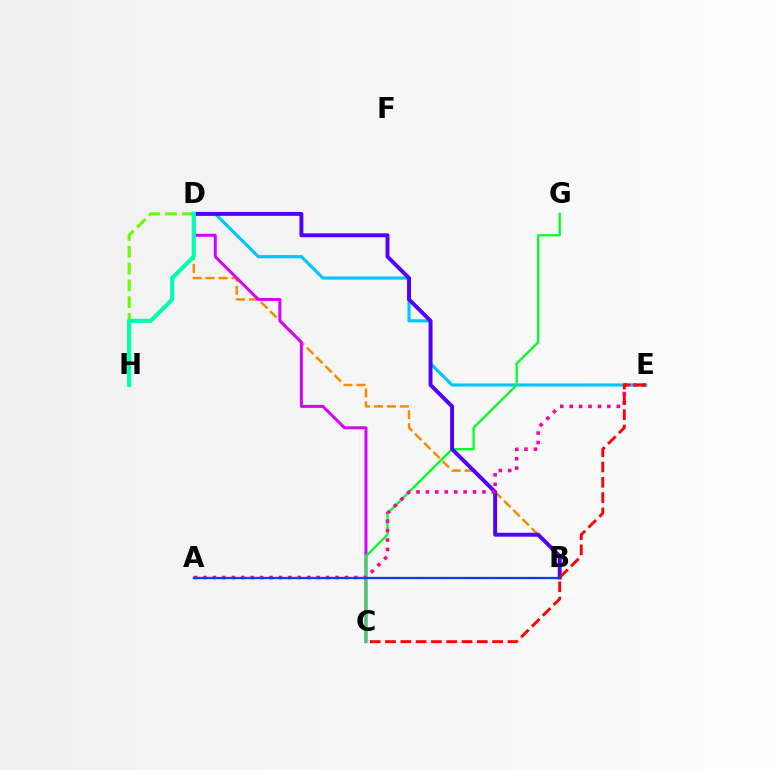{('A', 'B'): [{'color': '#eeff00', 'line_style': 'dashed', 'thickness': 1.68}, {'color': '#003fff', 'line_style': 'solid', 'thickness': 1.63}], ('B', 'D'): [{'color': '#ff8800', 'line_style': 'dashed', 'thickness': 1.76}, {'color': '#4f00ff', 'line_style': 'solid', 'thickness': 2.82}], ('D', 'E'): [{'color': '#00c7ff', 'line_style': 'solid', 'thickness': 2.27}], ('C', 'D'): [{'color': '#d600ff', 'line_style': 'solid', 'thickness': 2.14}], ('C', 'G'): [{'color': '#00ff27', 'line_style': 'solid', 'thickness': 1.65}], ('D', 'H'): [{'color': '#66ff00', 'line_style': 'dashed', 'thickness': 2.28}, {'color': '#00ffaf', 'line_style': 'solid', 'thickness': 2.98}], ('A', 'E'): [{'color': '#ff00a0', 'line_style': 'dotted', 'thickness': 2.56}], ('C', 'E'): [{'color': '#ff0000', 'line_style': 'dashed', 'thickness': 2.08}]}